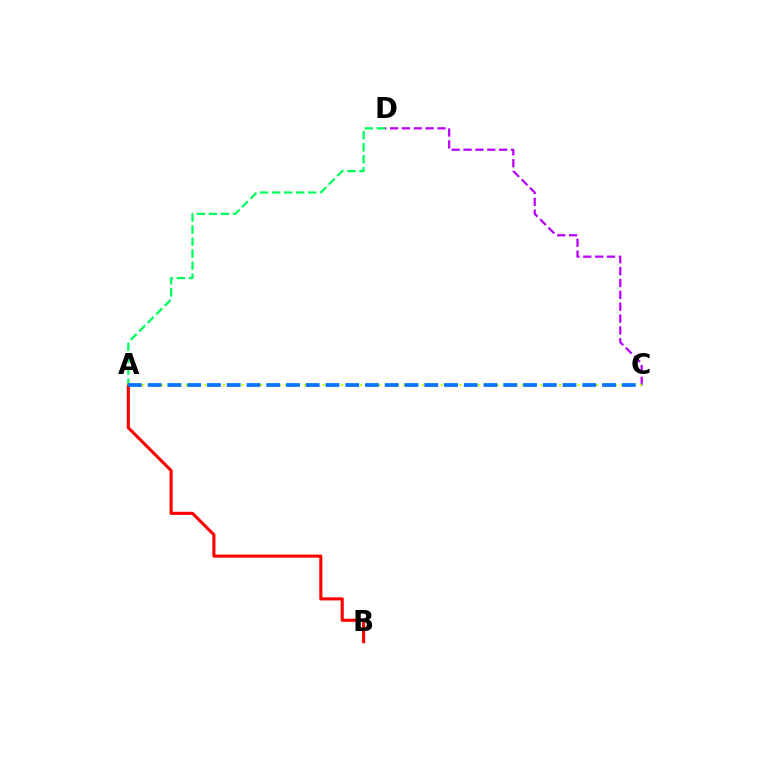{('C', 'D'): [{'color': '#b900ff', 'line_style': 'dashed', 'thickness': 1.61}], ('A', 'B'): [{'color': '#ff0000', 'line_style': 'solid', 'thickness': 2.23}], ('A', 'D'): [{'color': '#00ff5c', 'line_style': 'dashed', 'thickness': 1.63}], ('A', 'C'): [{'color': '#d1ff00', 'line_style': 'dotted', 'thickness': 1.69}, {'color': '#0074ff', 'line_style': 'dashed', 'thickness': 2.68}]}